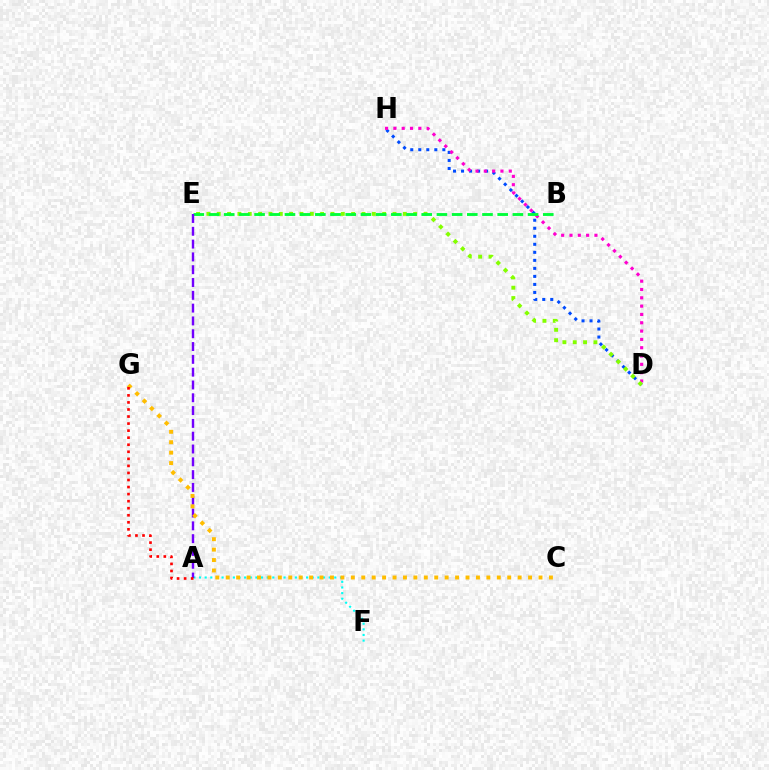{('A', 'F'): [{'color': '#00fff6', 'line_style': 'dotted', 'thickness': 1.53}], ('D', 'H'): [{'color': '#004bff', 'line_style': 'dotted', 'thickness': 2.18}, {'color': '#ff00cf', 'line_style': 'dotted', 'thickness': 2.26}], ('D', 'E'): [{'color': '#84ff00', 'line_style': 'dotted', 'thickness': 2.81}], ('B', 'E'): [{'color': '#00ff39', 'line_style': 'dashed', 'thickness': 2.06}], ('A', 'E'): [{'color': '#7200ff', 'line_style': 'dashed', 'thickness': 1.74}], ('C', 'G'): [{'color': '#ffbd00', 'line_style': 'dotted', 'thickness': 2.83}], ('A', 'G'): [{'color': '#ff0000', 'line_style': 'dotted', 'thickness': 1.92}]}